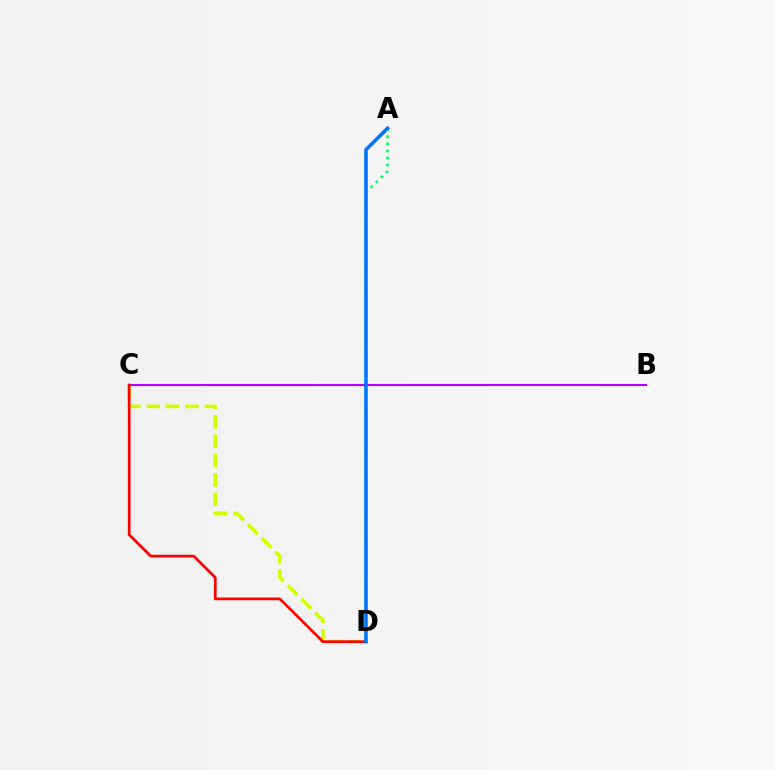{('C', 'D'): [{'color': '#d1ff00', 'line_style': 'dashed', 'thickness': 2.63}, {'color': '#ff0000', 'line_style': 'solid', 'thickness': 1.95}], ('A', 'D'): [{'color': '#00ff5c', 'line_style': 'dotted', 'thickness': 1.92}, {'color': '#0074ff', 'line_style': 'solid', 'thickness': 2.55}], ('B', 'C'): [{'color': '#b900ff', 'line_style': 'solid', 'thickness': 1.5}]}